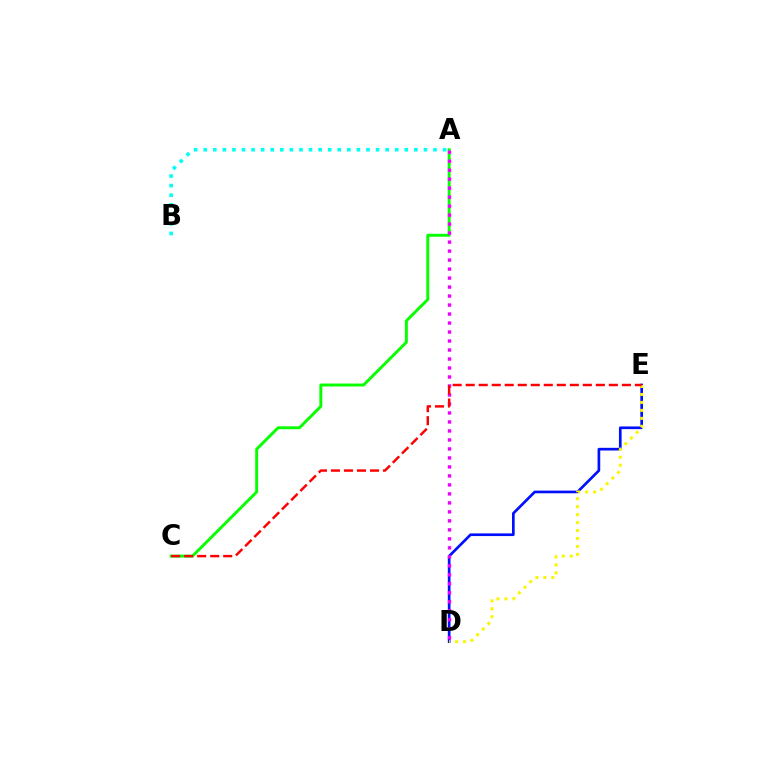{('A', 'C'): [{'color': '#08ff00', 'line_style': 'solid', 'thickness': 2.11}], ('D', 'E'): [{'color': '#0010ff', 'line_style': 'solid', 'thickness': 1.93}, {'color': '#fcf500', 'line_style': 'dotted', 'thickness': 2.16}], ('A', 'B'): [{'color': '#00fff6', 'line_style': 'dotted', 'thickness': 2.6}], ('A', 'D'): [{'color': '#ee00ff', 'line_style': 'dotted', 'thickness': 2.44}], ('C', 'E'): [{'color': '#ff0000', 'line_style': 'dashed', 'thickness': 1.77}]}